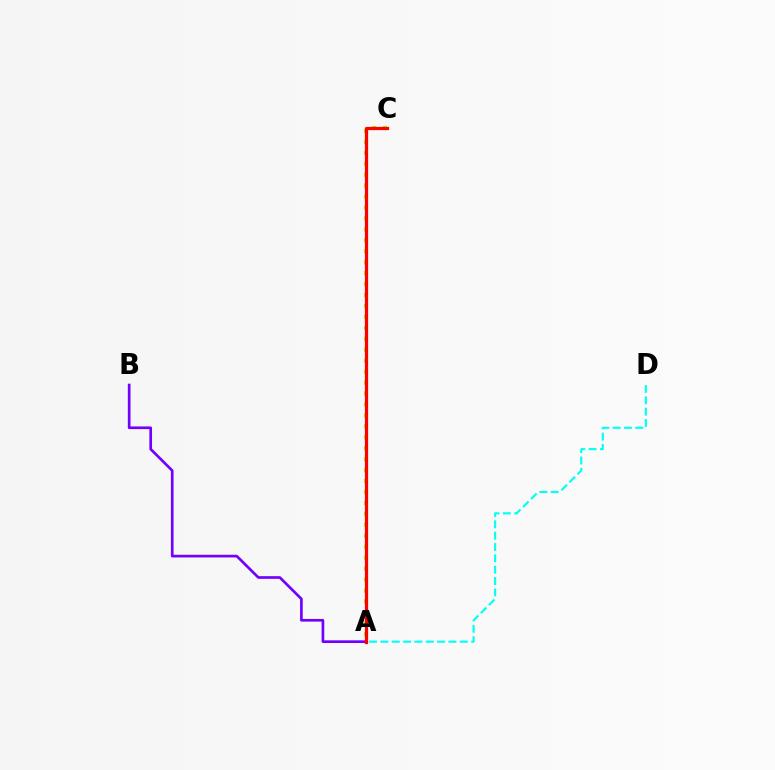{('A', 'B'): [{'color': '#7200ff', 'line_style': 'solid', 'thickness': 1.93}], ('A', 'C'): [{'color': '#84ff00', 'line_style': 'dotted', 'thickness': 2.97}, {'color': '#ff0000', 'line_style': 'solid', 'thickness': 2.33}], ('A', 'D'): [{'color': '#00fff6', 'line_style': 'dashed', 'thickness': 1.54}]}